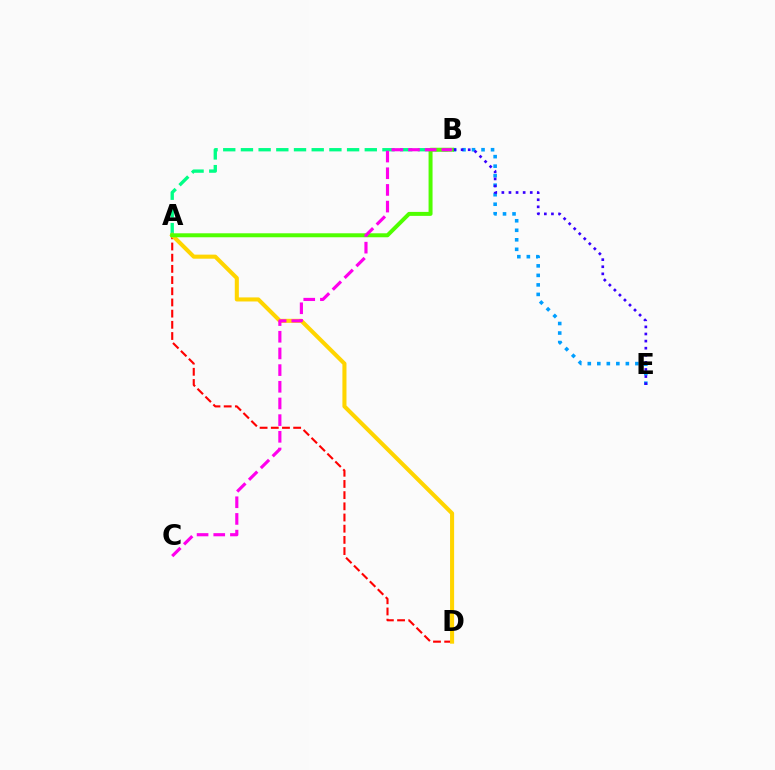{('A', 'D'): [{'color': '#ff0000', 'line_style': 'dashed', 'thickness': 1.52}, {'color': '#ffd500', 'line_style': 'solid', 'thickness': 2.93}], ('A', 'B'): [{'color': '#00ff86', 'line_style': 'dashed', 'thickness': 2.4}, {'color': '#4fff00', 'line_style': 'solid', 'thickness': 2.87}], ('B', 'E'): [{'color': '#009eff', 'line_style': 'dotted', 'thickness': 2.59}, {'color': '#3700ff', 'line_style': 'dotted', 'thickness': 1.93}], ('B', 'C'): [{'color': '#ff00ed', 'line_style': 'dashed', 'thickness': 2.27}]}